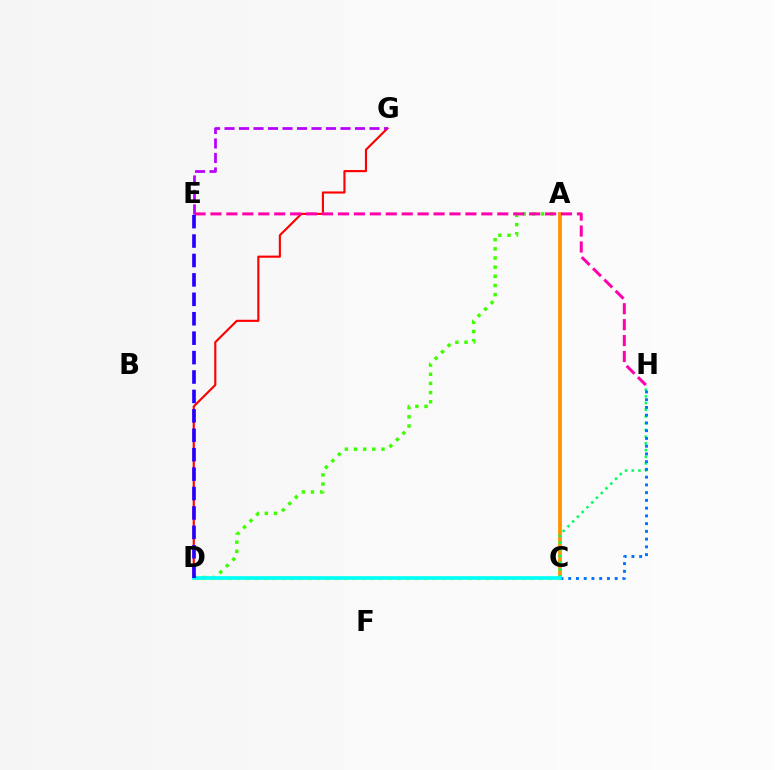{('D', 'G'): [{'color': '#ff0000', 'line_style': 'solid', 'thickness': 1.54}], ('A', 'C'): [{'color': '#ff9400', 'line_style': 'solid', 'thickness': 2.73}], ('C', 'D'): [{'color': '#d1ff00', 'line_style': 'dotted', 'thickness': 2.42}, {'color': '#00fff6', 'line_style': 'solid', 'thickness': 2.65}], ('A', 'D'): [{'color': '#3dff00', 'line_style': 'dotted', 'thickness': 2.49}], ('C', 'H'): [{'color': '#00ff5c', 'line_style': 'dotted', 'thickness': 1.82}, {'color': '#0074ff', 'line_style': 'dotted', 'thickness': 2.1}], ('E', 'H'): [{'color': '#ff00ac', 'line_style': 'dashed', 'thickness': 2.16}], ('E', 'G'): [{'color': '#b900ff', 'line_style': 'dashed', 'thickness': 1.97}], ('D', 'E'): [{'color': '#2500ff', 'line_style': 'dashed', 'thickness': 2.64}]}